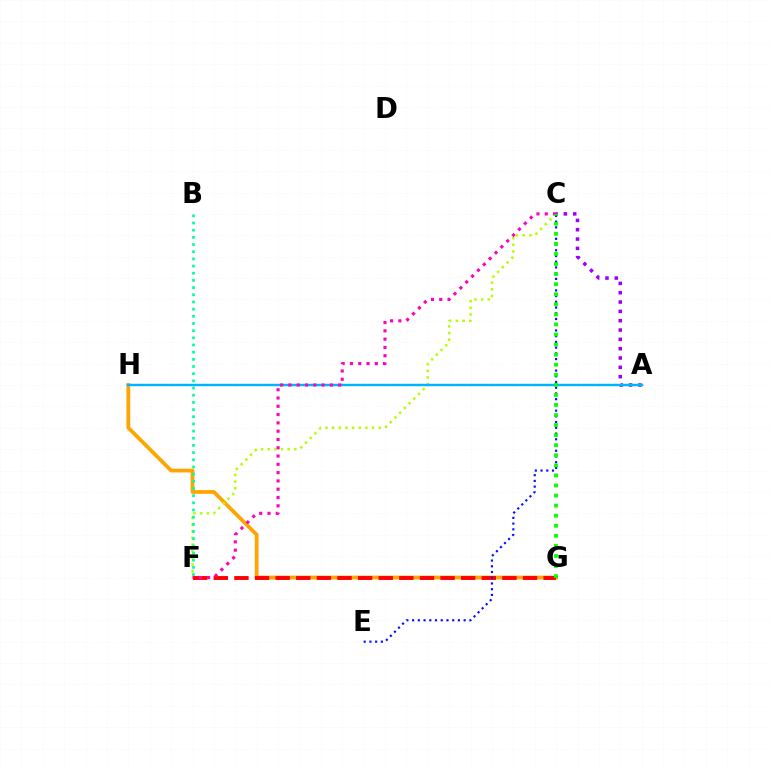{('G', 'H'): [{'color': '#ffa500', 'line_style': 'solid', 'thickness': 2.72}], ('C', 'F'): [{'color': '#b3ff00', 'line_style': 'dotted', 'thickness': 1.81}, {'color': '#ff00bd', 'line_style': 'dotted', 'thickness': 2.25}], ('F', 'G'): [{'color': '#ff0000', 'line_style': 'dashed', 'thickness': 2.8}], ('A', 'C'): [{'color': '#9b00ff', 'line_style': 'dotted', 'thickness': 2.53}], ('C', 'E'): [{'color': '#0010ff', 'line_style': 'dotted', 'thickness': 1.56}], ('A', 'H'): [{'color': '#00b5ff', 'line_style': 'solid', 'thickness': 1.76}], ('B', 'F'): [{'color': '#00ff9d', 'line_style': 'dotted', 'thickness': 1.95}], ('C', 'G'): [{'color': '#08ff00', 'line_style': 'dotted', 'thickness': 2.74}]}